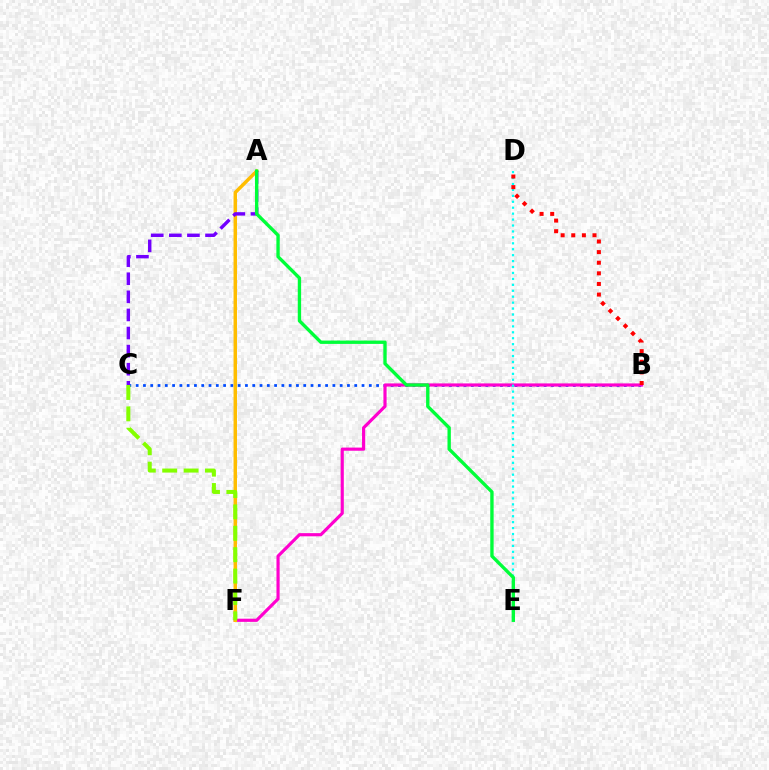{('B', 'C'): [{'color': '#004bff', 'line_style': 'dotted', 'thickness': 1.98}], ('B', 'F'): [{'color': '#ff00cf', 'line_style': 'solid', 'thickness': 2.28}], ('A', 'F'): [{'color': '#ffbd00', 'line_style': 'solid', 'thickness': 2.49}], ('D', 'E'): [{'color': '#00fff6', 'line_style': 'dotted', 'thickness': 1.61}], ('C', 'F'): [{'color': '#84ff00', 'line_style': 'dashed', 'thickness': 2.91}], ('A', 'C'): [{'color': '#7200ff', 'line_style': 'dashed', 'thickness': 2.46}], ('A', 'E'): [{'color': '#00ff39', 'line_style': 'solid', 'thickness': 2.41}], ('B', 'D'): [{'color': '#ff0000', 'line_style': 'dotted', 'thickness': 2.88}]}